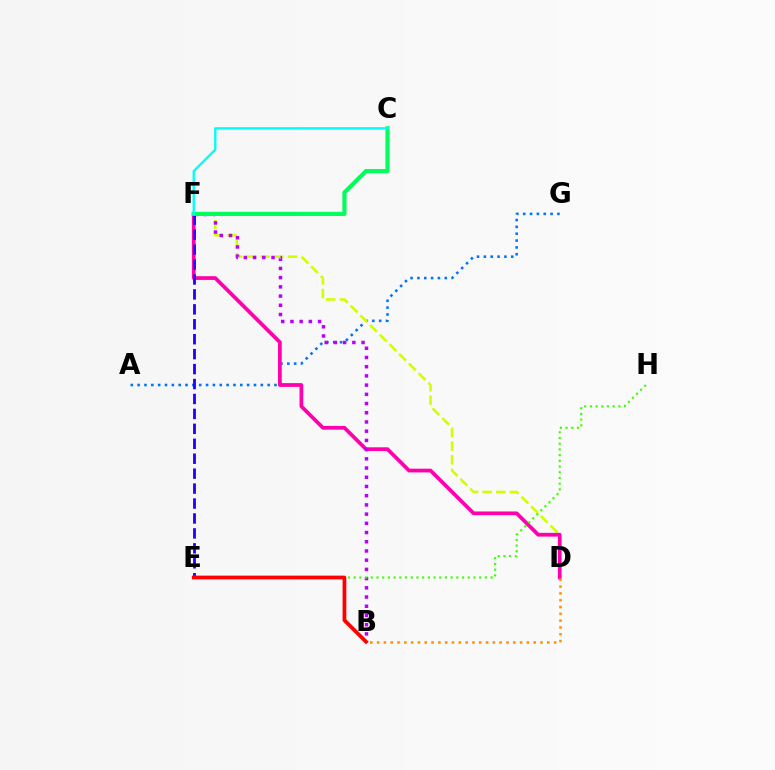{('A', 'G'): [{'color': '#0074ff', 'line_style': 'dotted', 'thickness': 1.86}], ('D', 'F'): [{'color': '#d1ff00', 'line_style': 'dashed', 'thickness': 1.86}, {'color': '#ff00ac', 'line_style': 'solid', 'thickness': 2.69}], ('B', 'F'): [{'color': '#b900ff', 'line_style': 'dotted', 'thickness': 2.5}], ('E', 'F'): [{'color': '#2500ff', 'line_style': 'dashed', 'thickness': 2.03}], ('C', 'F'): [{'color': '#00ff5c', 'line_style': 'solid', 'thickness': 3.0}, {'color': '#00fff6', 'line_style': 'solid', 'thickness': 1.7}], ('E', 'H'): [{'color': '#3dff00', 'line_style': 'dotted', 'thickness': 1.55}], ('B', 'D'): [{'color': '#ff9400', 'line_style': 'dotted', 'thickness': 1.85}], ('B', 'E'): [{'color': '#ff0000', 'line_style': 'solid', 'thickness': 2.7}]}